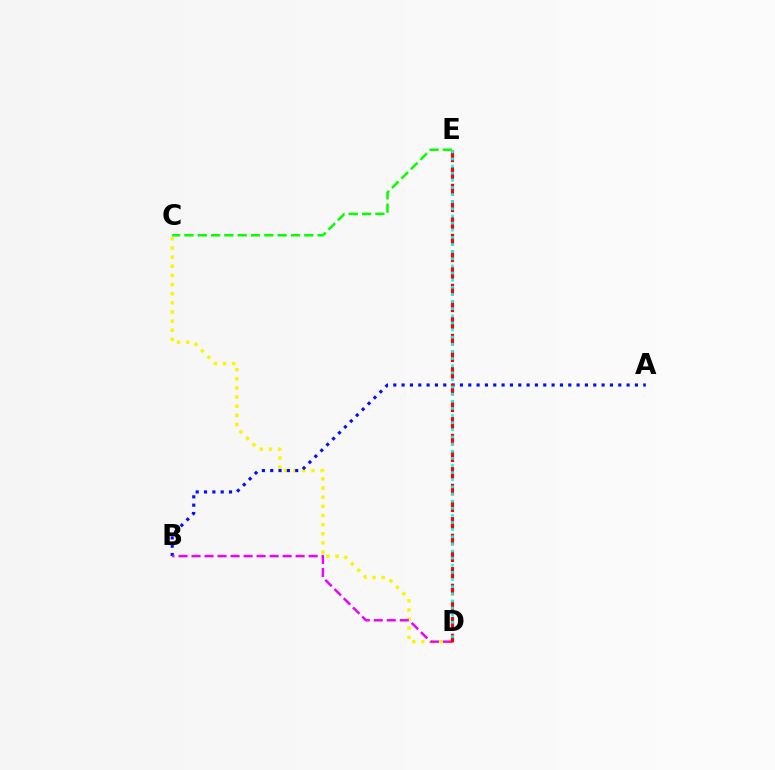{('C', 'D'): [{'color': '#fcf500', 'line_style': 'dotted', 'thickness': 2.48}], ('A', 'B'): [{'color': '#0010ff', 'line_style': 'dotted', 'thickness': 2.26}], ('B', 'D'): [{'color': '#ee00ff', 'line_style': 'dashed', 'thickness': 1.77}], ('D', 'E'): [{'color': '#ff0000', 'line_style': 'dashed', 'thickness': 2.26}, {'color': '#00fff6', 'line_style': 'dotted', 'thickness': 1.94}], ('C', 'E'): [{'color': '#08ff00', 'line_style': 'dashed', 'thickness': 1.81}]}